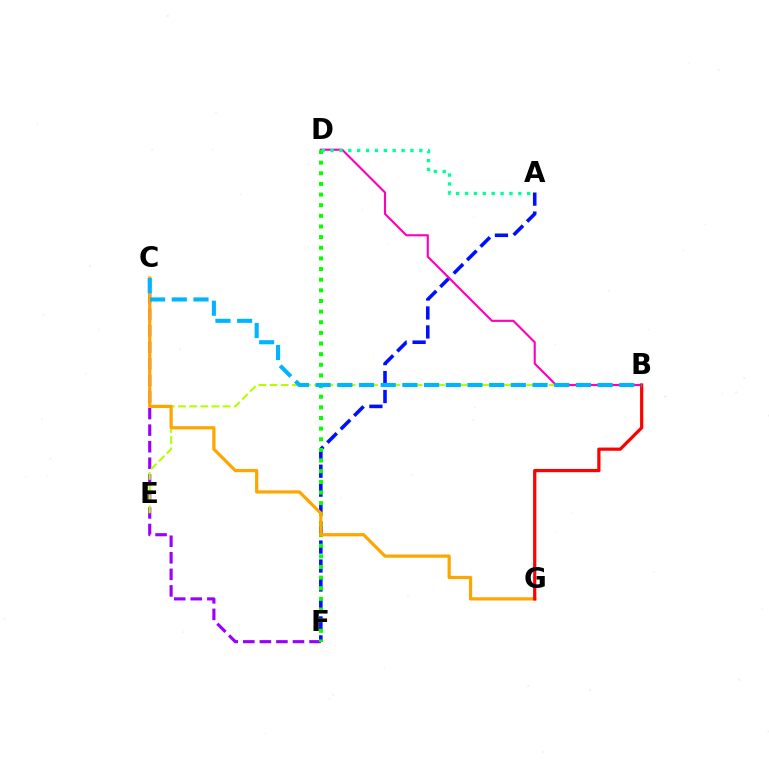{('A', 'F'): [{'color': '#0010ff', 'line_style': 'dashed', 'thickness': 2.58}], ('C', 'F'): [{'color': '#9b00ff', 'line_style': 'dashed', 'thickness': 2.25}], ('B', 'E'): [{'color': '#b3ff00', 'line_style': 'dashed', 'thickness': 1.52}], ('B', 'D'): [{'color': '#ff00bd', 'line_style': 'solid', 'thickness': 1.54}], ('D', 'F'): [{'color': '#08ff00', 'line_style': 'dotted', 'thickness': 2.89}], ('C', 'G'): [{'color': '#ffa500', 'line_style': 'solid', 'thickness': 2.31}], ('B', 'G'): [{'color': '#ff0000', 'line_style': 'solid', 'thickness': 2.31}], ('A', 'D'): [{'color': '#00ff9d', 'line_style': 'dotted', 'thickness': 2.41}], ('B', 'C'): [{'color': '#00b5ff', 'line_style': 'dashed', 'thickness': 2.95}]}